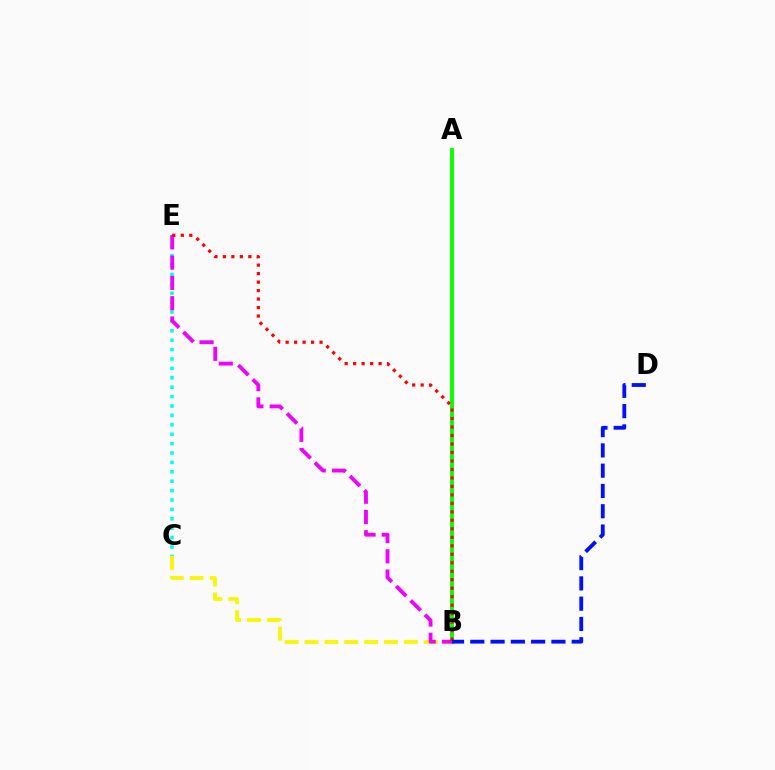{('A', 'B'): [{'color': '#08ff00', 'line_style': 'solid', 'thickness': 2.79}], ('B', 'C'): [{'color': '#fcf500', 'line_style': 'dashed', 'thickness': 2.7}], ('C', 'E'): [{'color': '#00fff6', 'line_style': 'dotted', 'thickness': 2.55}], ('B', 'E'): [{'color': '#ee00ff', 'line_style': 'dashed', 'thickness': 2.75}, {'color': '#ff0000', 'line_style': 'dotted', 'thickness': 2.3}], ('B', 'D'): [{'color': '#0010ff', 'line_style': 'dashed', 'thickness': 2.75}]}